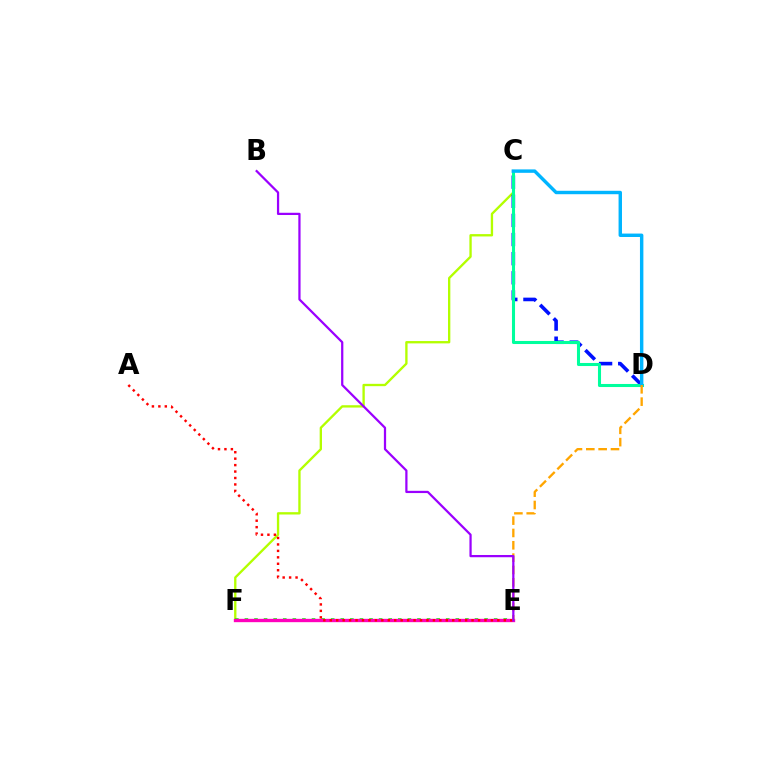{('C', 'F'): [{'color': '#b3ff00', 'line_style': 'solid', 'thickness': 1.68}], ('C', 'D'): [{'color': '#0010ff', 'line_style': 'dashed', 'thickness': 2.6}, {'color': '#00ff9d', 'line_style': 'solid', 'thickness': 2.21}, {'color': '#00b5ff', 'line_style': 'solid', 'thickness': 2.46}], ('E', 'F'): [{'color': '#08ff00', 'line_style': 'dotted', 'thickness': 2.6}, {'color': '#ff00bd', 'line_style': 'solid', 'thickness': 2.41}], ('D', 'E'): [{'color': '#ffa500', 'line_style': 'dashed', 'thickness': 1.68}], ('A', 'E'): [{'color': '#ff0000', 'line_style': 'dotted', 'thickness': 1.75}], ('B', 'E'): [{'color': '#9b00ff', 'line_style': 'solid', 'thickness': 1.61}]}